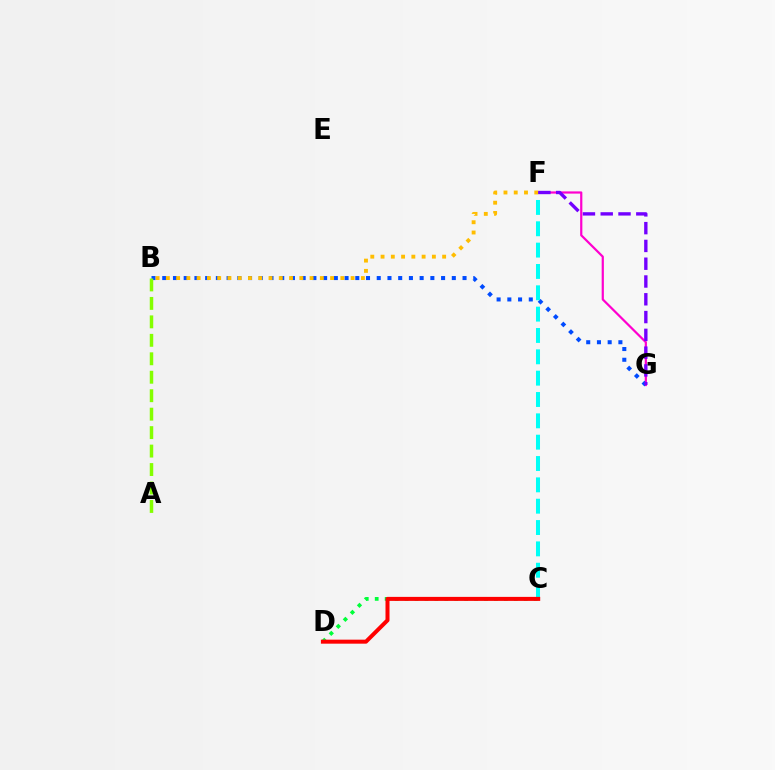{('F', 'G'): [{'color': '#ff00cf', 'line_style': 'solid', 'thickness': 1.59}, {'color': '#7200ff', 'line_style': 'dashed', 'thickness': 2.42}], ('B', 'G'): [{'color': '#004bff', 'line_style': 'dotted', 'thickness': 2.91}], ('C', 'D'): [{'color': '#00ff39', 'line_style': 'dotted', 'thickness': 2.7}, {'color': '#ff0000', 'line_style': 'solid', 'thickness': 2.89}], ('A', 'B'): [{'color': '#84ff00', 'line_style': 'dashed', 'thickness': 2.51}], ('C', 'F'): [{'color': '#00fff6', 'line_style': 'dashed', 'thickness': 2.9}], ('B', 'F'): [{'color': '#ffbd00', 'line_style': 'dotted', 'thickness': 2.79}]}